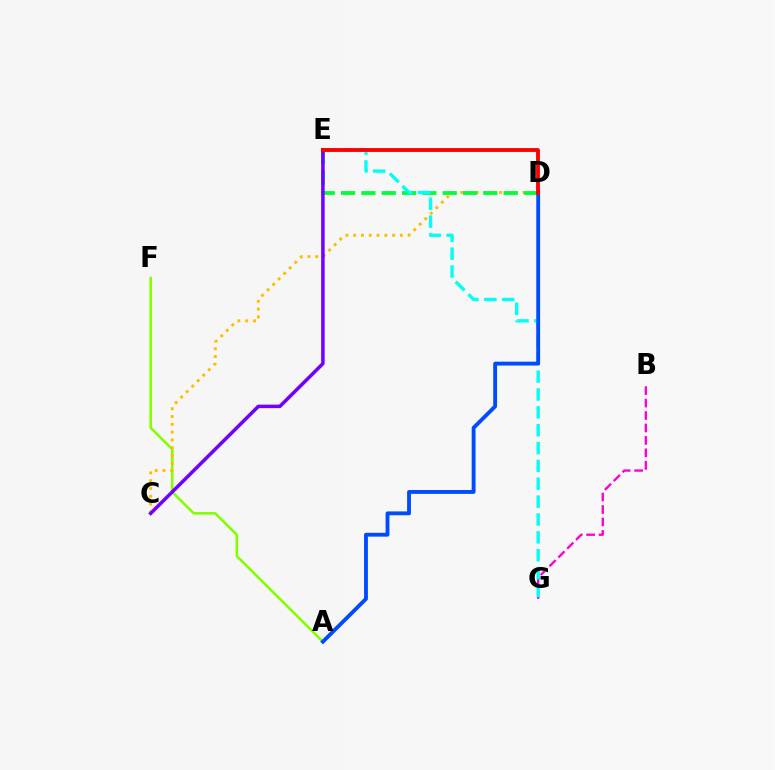{('B', 'G'): [{'color': '#ff00cf', 'line_style': 'dashed', 'thickness': 1.69}], ('A', 'F'): [{'color': '#84ff00', 'line_style': 'solid', 'thickness': 1.88}], ('C', 'D'): [{'color': '#ffbd00', 'line_style': 'dotted', 'thickness': 2.12}], ('D', 'E'): [{'color': '#00ff39', 'line_style': 'dashed', 'thickness': 2.76}, {'color': '#ff0000', 'line_style': 'solid', 'thickness': 2.78}], ('E', 'G'): [{'color': '#00fff6', 'line_style': 'dashed', 'thickness': 2.43}], ('C', 'E'): [{'color': '#7200ff', 'line_style': 'solid', 'thickness': 2.53}], ('A', 'D'): [{'color': '#004bff', 'line_style': 'solid', 'thickness': 2.77}]}